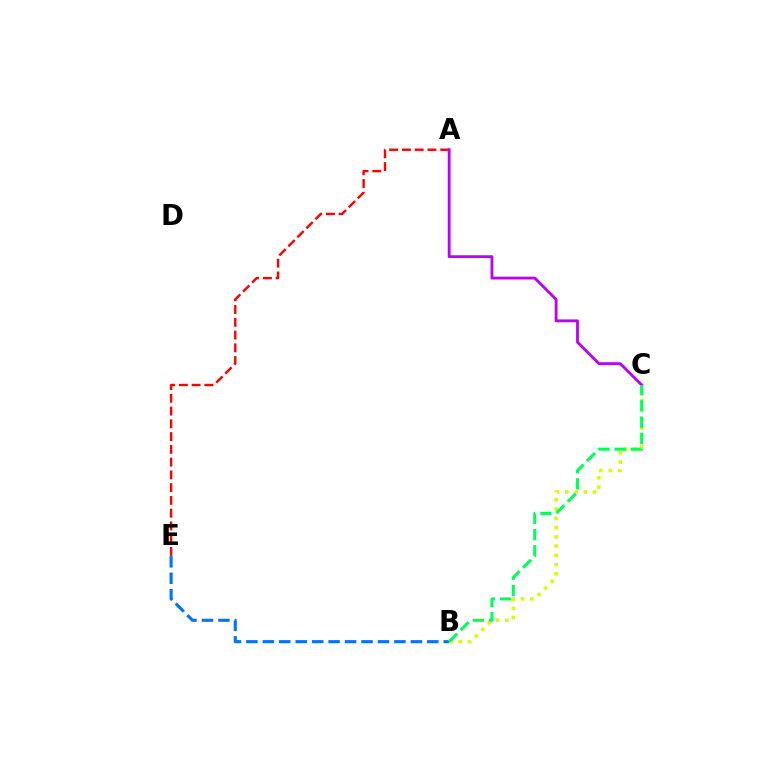{('B', 'E'): [{'color': '#0074ff', 'line_style': 'dashed', 'thickness': 2.23}], ('B', 'C'): [{'color': '#d1ff00', 'line_style': 'dotted', 'thickness': 2.51}, {'color': '#00ff5c', 'line_style': 'dashed', 'thickness': 2.2}], ('A', 'E'): [{'color': '#ff0000', 'line_style': 'dashed', 'thickness': 1.73}], ('A', 'C'): [{'color': '#b900ff', 'line_style': 'solid', 'thickness': 2.03}]}